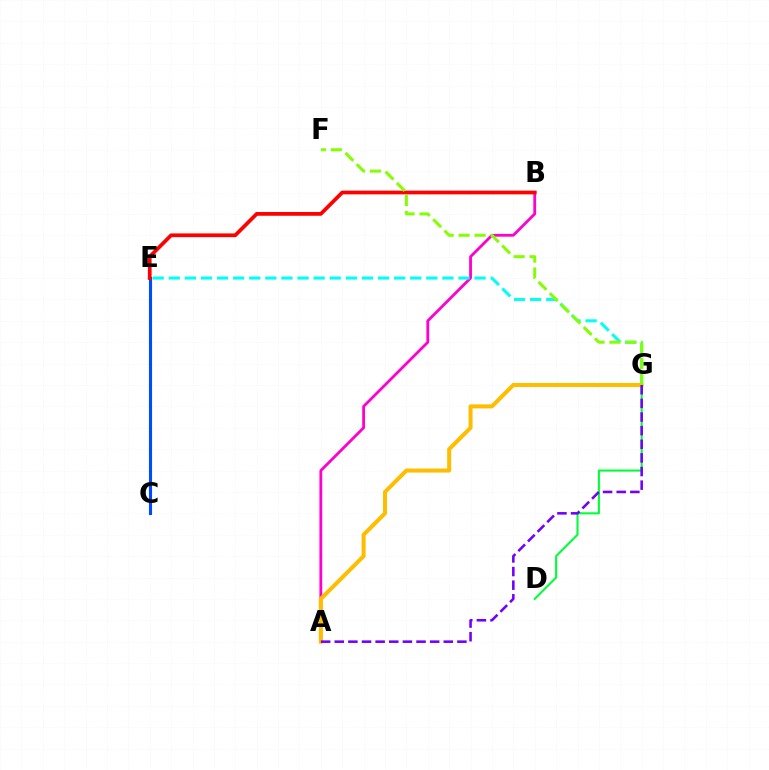{('A', 'B'): [{'color': '#ff00cf', 'line_style': 'solid', 'thickness': 2.02}], ('E', 'G'): [{'color': '#00fff6', 'line_style': 'dashed', 'thickness': 2.19}], ('C', 'E'): [{'color': '#004bff', 'line_style': 'solid', 'thickness': 2.23}], ('B', 'E'): [{'color': '#ff0000', 'line_style': 'solid', 'thickness': 2.69}], ('D', 'G'): [{'color': '#00ff39', 'line_style': 'solid', 'thickness': 1.5}], ('A', 'G'): [{'color': '#ffbd00', 'line_style': 'solid', 'thickness': 2.89}, {'color': '#7200ff', 'line_style': 'dashed', 'thickness': 1.85}], ('F', 'G'): [{'color': '#84ff00', 'line_style': 'dashed', 'thickness': 2.17}]}